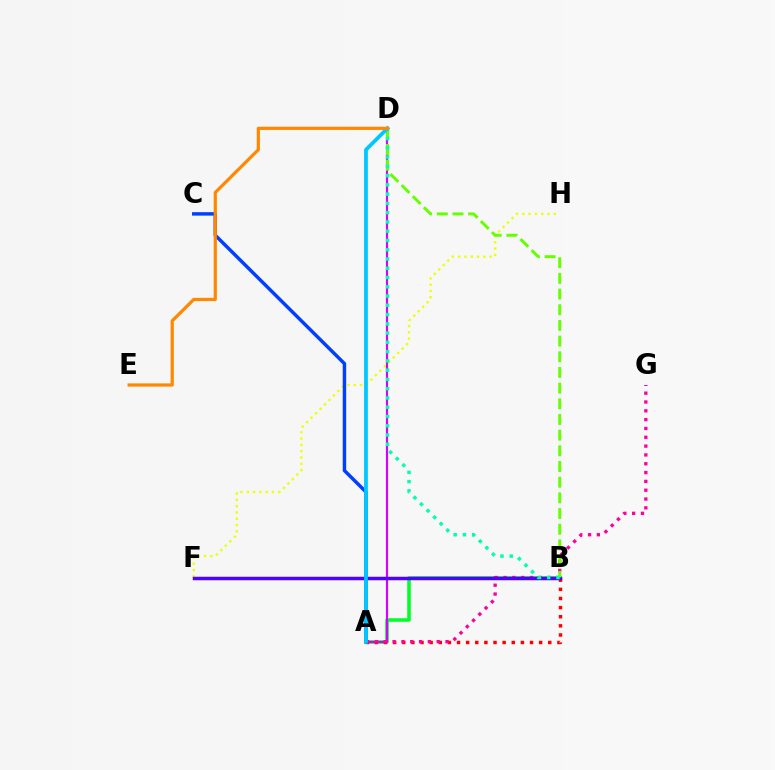{('F', 'H'): [{'color': '#eeff00', 'line_style': 'dotted', 'thickness': 1.71}], ('A', 'B'): [{'color': '#00ff27', 'line_style': 'solid', 'thickness': 2.55}, {'color': '#ff0000', 'line_style': 'dotted', 'thickness': 2.48}], ('A', 'C'): [{'color': '#003fff', 'line_style': 'solid', 'thickness': 2.49}], ('A', 'D'): [{'color': '#d600ff', 'line_style': 'solid', 'thickness': 1.56}, {'color': '#00c7ff', 'line_style': 'solid', 'thickness': 2.71}], ('A', 'G'): [{'color': '#ff00a0', 'line_style': 'dotted', 'thickness': 2.4}], ('B', 'F'): [{'color': '#4f00ff', 'line_style': 'solid', 'thickness': 2.51}], ('B', 'D'): [{'color': '#66ff00', 'line_style': 'dashed', 'thickness': 2.13}, {'color': '#00ffaf', 'line_style': 'dotted', 'thickness': 2.52}], ('D', 'E'): [{'color': '#ff8800', 'line_style': 'solid', 'thickness': 2.32}]}